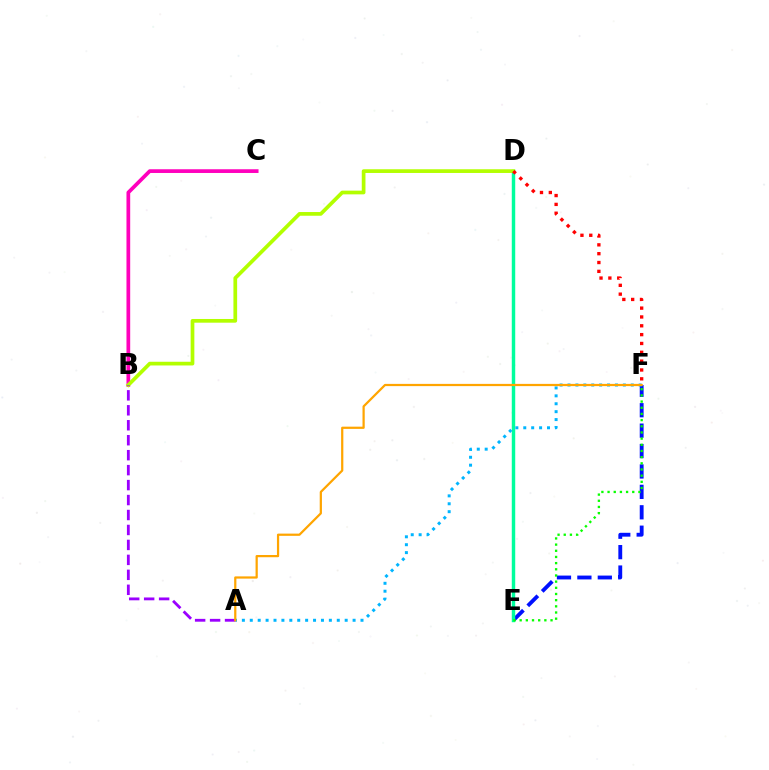{('E', 'F'): [{'color': '#0010ff', 'line_style': 'dashed', 'thickness': 2.77}, {'color': '#08ff00', 'line_style': 'dotted', 'thickness': 1.68}], ('D', 'E'): [{'color': '#00ff9d', 'line_style': 'solid', 'thickness': 2.48}], ('B', 'C'): [{'color': '#ff00bd', 'line_style': 'solid', 'thickness': 2.68}], ('A', 'F'): [{'color': '#00b5ff', 'line_style': 'dotted', 'thickness': 2.15}, {'color': '#ffa500', 'line_style': 'solid', 'thickness': 1.6}], ('B', 'D'): [{'color': '#b3ff00', 'line_style': 'solid', 'thickness': 2.67}], ('D', 'F'): [{'color': '#ff0000', 'line_style': 'dotted', 'thickness': 2.4}], ('A', 'B'): [{'color': '#9b00ff', 'line_style': 'dashed', 'thickness': 2.03}]}